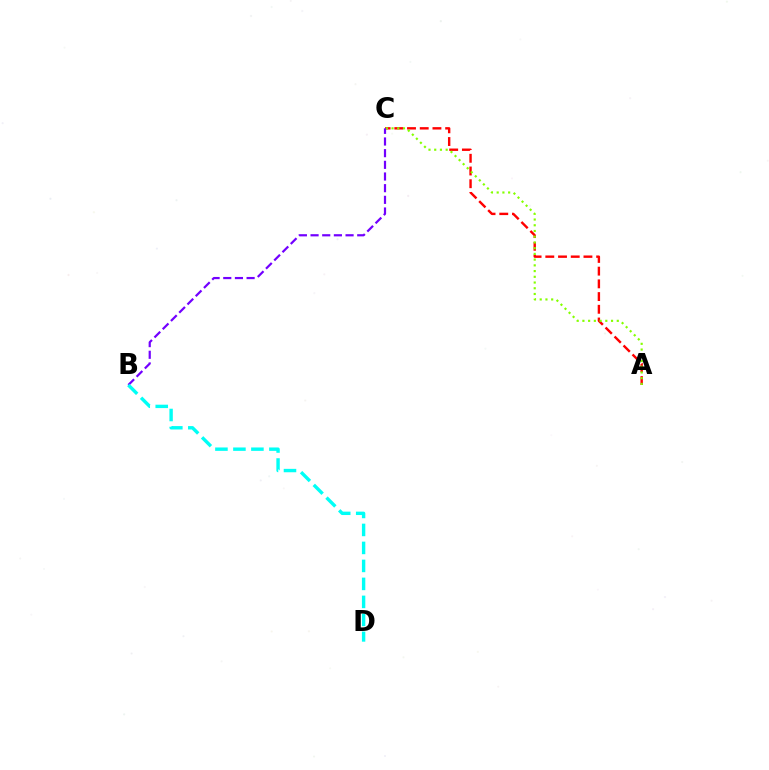{('A', 'C'): [{'color': '#ff0000', 'line_style': 'dashed', 'thickness': 1.73}, {'color': '#84ff00', 'line_style': 'dotted', 'thickness': 1.56}], ('B', 'C'): [{'color': '#7200ff', 'line_style': 'dashed', 'thickness': 1.59}], ('B', 'D'): [{'color': '#00fff6', 'line_style': 'dashed', 'thickness': 2.44}]}